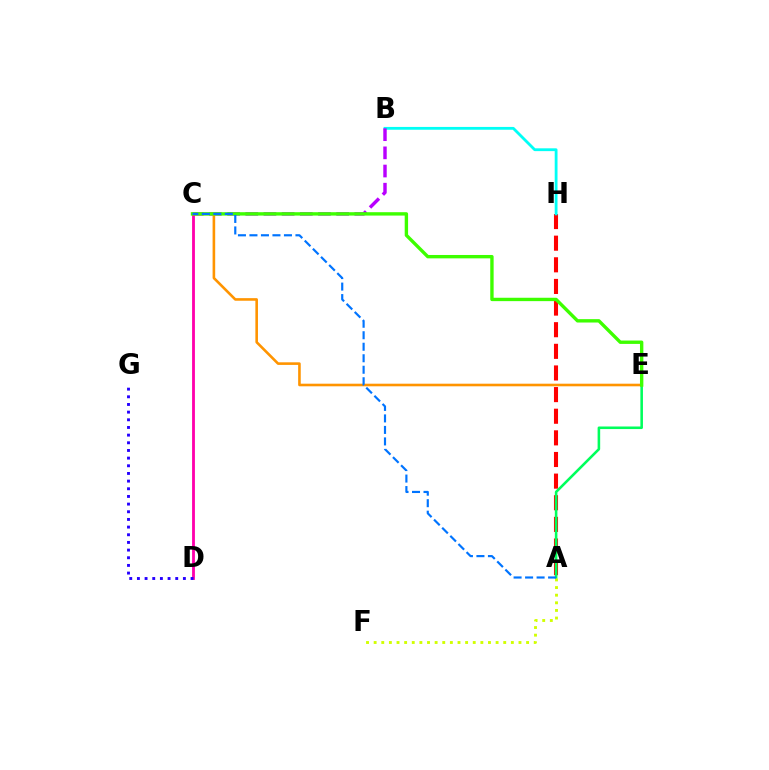{('A', 'H'): [{'color': '#ff0000', 'line_style': 'dashed', 'thickness': 2.94}], ('B', 'H'): [{'color': '#00fff6', 'line_style': 'solid', 'thickness': 2.02}], ('A', 'E'): [{'color': '#00ff5c', 'line_style': 'solid', 'thickness': 1.85}], ('B', 'C'): [{'color': '#b900ff', 'line_style': 'dashed', 'thickness': 2.47}], ('C', 'D'): [{'color': '#ff00ac', 'line_style': 'solid', 'thickness': 2.03}], ('C', 'E'): [{'color': '#ff9400', 'line_style': 'solid', 'thickness': 1.87}, {'color': '#3dff00', 'line_style': 'solid', 'thickness': 2.43}], ('A', 'F'): [{'color': '#d1ff00', 'line_style': 'dotted', 'thickness': 2.07}], ('D', 'G'): [{'color': '#2500ff', 'line_style': 'dotted', 'thickness': 2.08}], ('A', 'C'): [{'color': '#0074ff', 'line_style': 'dashed', 'thickness': 1.56}]}